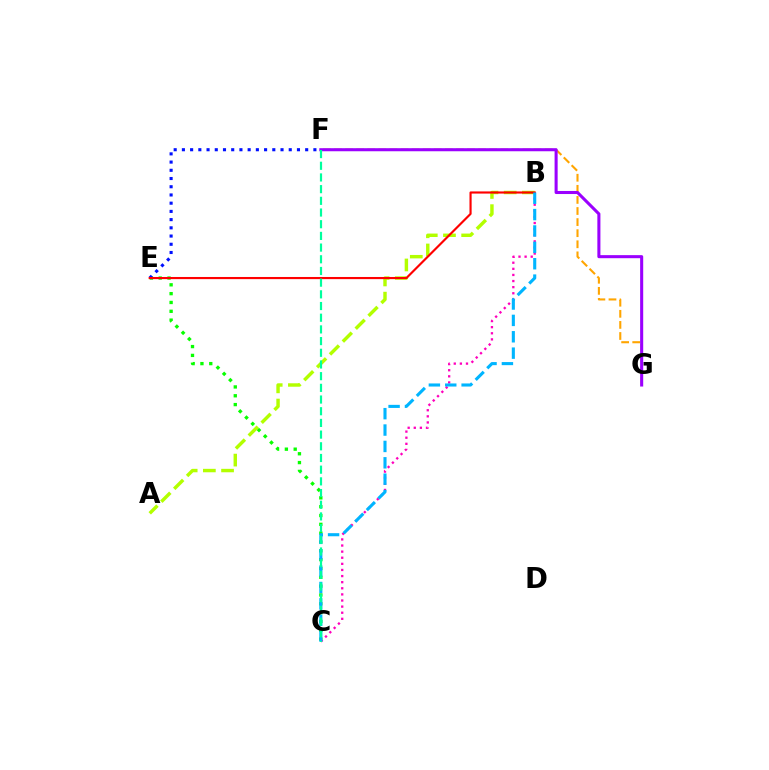{('C', 'E'): [{'color': '#08ff00', 'line_style': 'dotted', 'thickness': 2.4}], ('F', 'G'): [{'color': '#ffa500', 'line_style': 'dashed', 'thickness': 1.51}, {'color': '#9b00ff', 'line_style': 'solid', 'thickness': 2.2}], ('A', 'B'): [{'color': '#b3ff00', 'line_style': 'dashed', 'thickness': 2.47}], ('B', 'C'): [{'color': '#ff00bd', 'line_style': 'dotted', 'thickness': 1.66}, {'color': '#00b5ff', 'line_style': 'dashed', 'thickness': 2.23}], ('E', 'F'): [{'color': '#0010ff', 'line_style': 'dotted', 'thickness': 2.23}], ('B', 'E'): [{'color': '#ff0000', 'line_style': 'solid', 'thickness': 1.55}], ('C', 'F'): [{'color': '#00ff9d', 'line_style': 'dashed', 'thickness': 1.59}]}